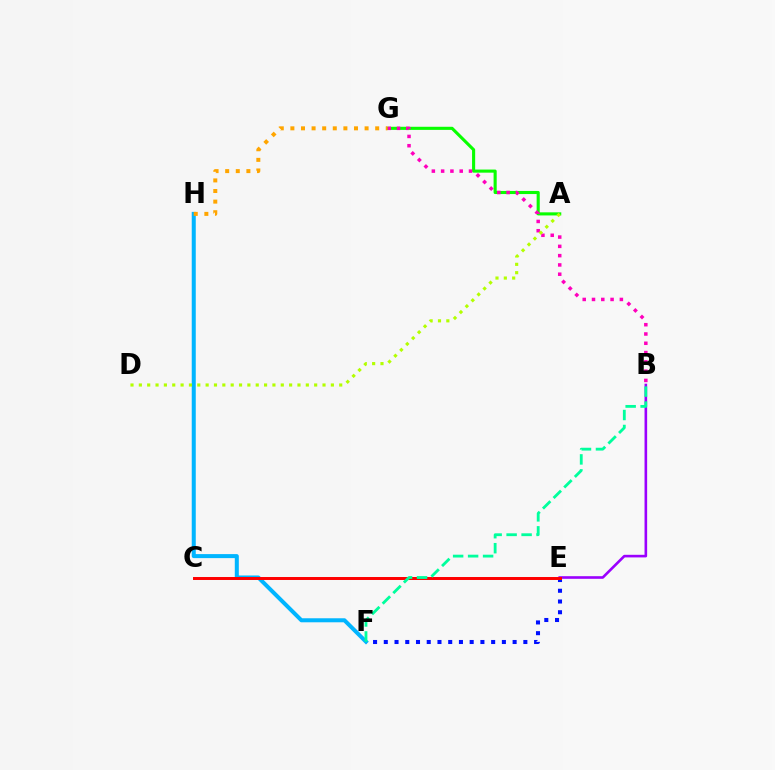{('E', 'F'): [{'color': '#0010ff', 'line_style': 'dotted', 'thickness': 2.92}], ('F', 'H'): [{'color': '#00b5ff', 'line_style': 'solid', 'thickness': 2.9}], ('A', 'G'): [{'color': '#08ff00', 'line_style': 'solid', 'thickness': 2.23}], ('B', 'E'): [{'color': '#9b00ff', 'line_style': 'solid', 'thickness': 1.88}], ('C', 'E'): [{'color': '#ff0000', 'line_style': 'solid', 'thickness': 2.14}], ('B', 'G'): [{'color': '#ff00bd', 'line_style': 'dotted', 'thickness': 2.52}], ('B', 'F'): [{'color': '#00ff9d', 'line_style': 'dashed', 'thickness': 2.03}], ('G', 'H'): [{'color': '#ffa500', 'line_style': 'dotted', 'thickness': 2.88}], ('A', 'D'): [{'color': '#b3ff00', 'line_style': 'dotted', 'thickness': 2.27}]}